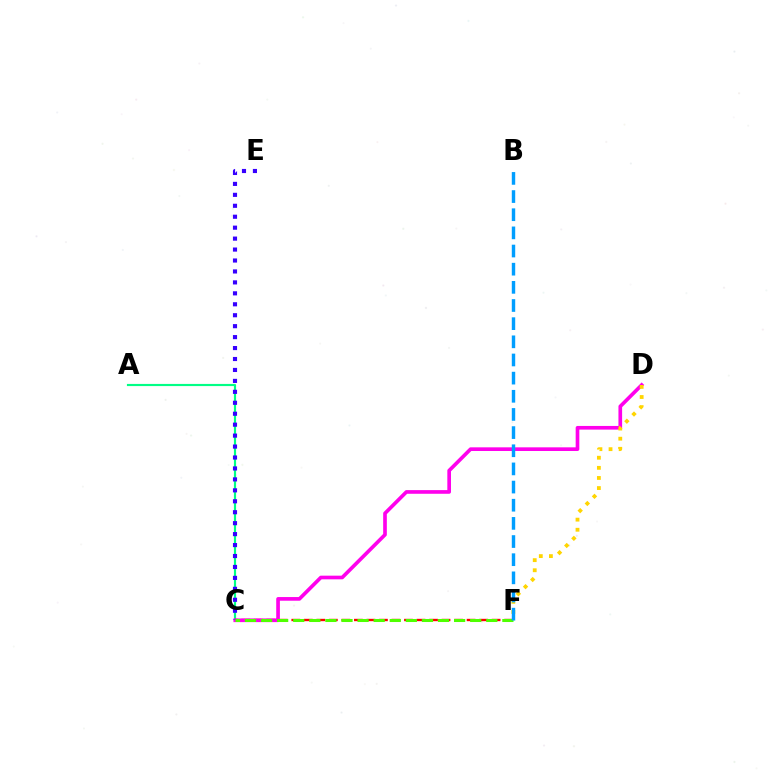{('A', 'C'): [{'color': '#00ff86', 'line_style': 'solid', 'thickness': 1.56}], ('C', 'F'): [{'color': '#ff0000', 'line_style': 'dashed', 'thickness': 1.7}, {'color': '#4fff00', 'line_style': 'dashed', 'thickness': 2.19}], ('C', 'D'): [{'color': '#ff00ed', 'line_style': 'solid', 'thickness': 2.64}], ('D', 'F'): [{'color': '#ffd500', 'line_style': 'dotted', 'thickness': 2.75}], ('C', 'E'): [{'color': '#3700ff', 'line_style': 'dotted', 'thickness': 2.97}], ('B', 'F'): [{'color': '#009eff', 'line_style': 'dashed', 'thickness': 2.47}]}